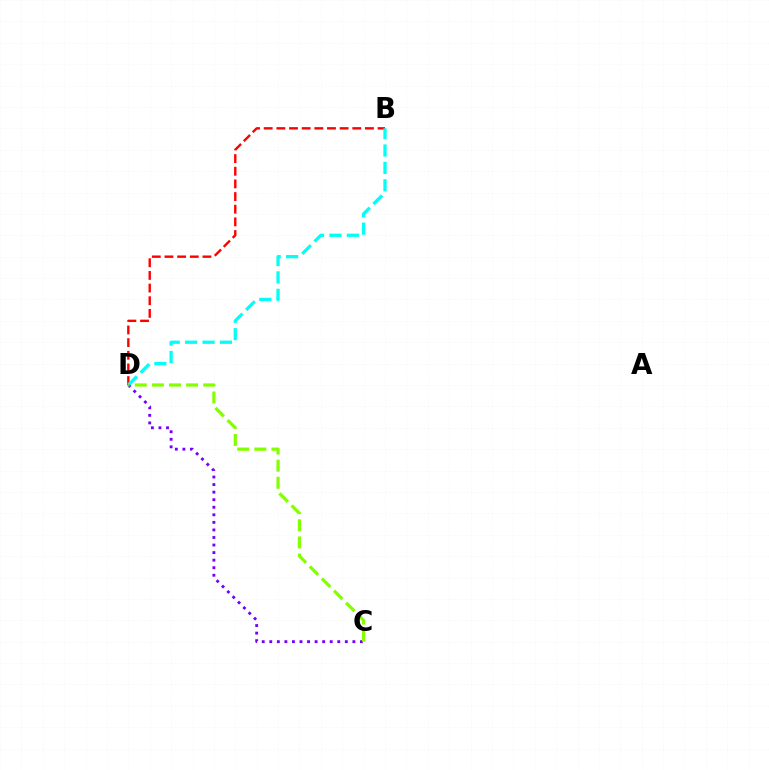{('B', 'D'): [{'color': '#ff0000', 'line_style': 'dashed', 'thickness': 1.72}, {'color': '#00fff6', 'line_style': 'dashed', 'thickness': 2.36}], ('C', 'D'): [{'color': '#7200ff', 'line_style': 'dotted', 'thickness': 2.05}, {'color': '#84ff00', 'line_style': 'dashed', 'thickness': 2.33}]}